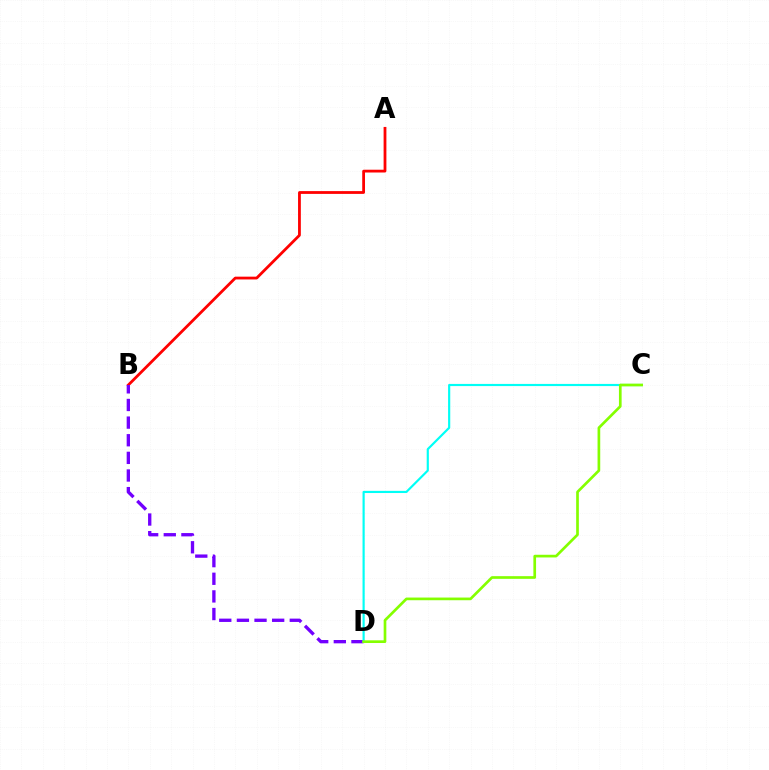{('A', 'B'): [{'color': '#ff0000', 'line_style': 'solid', 'thickness': 2.01}], ('B', 'D'): [{'color': '#7200ff', 'line_style': 'dashed', 'thickness': 2.4}], ('C', 'D'): [{'color': '#00fff6', 'line_style': 'solid', 'thickness': 1.56}, {'color': '#84ff00', 'line_style': 'solid', 'thickness': 1.93}]}